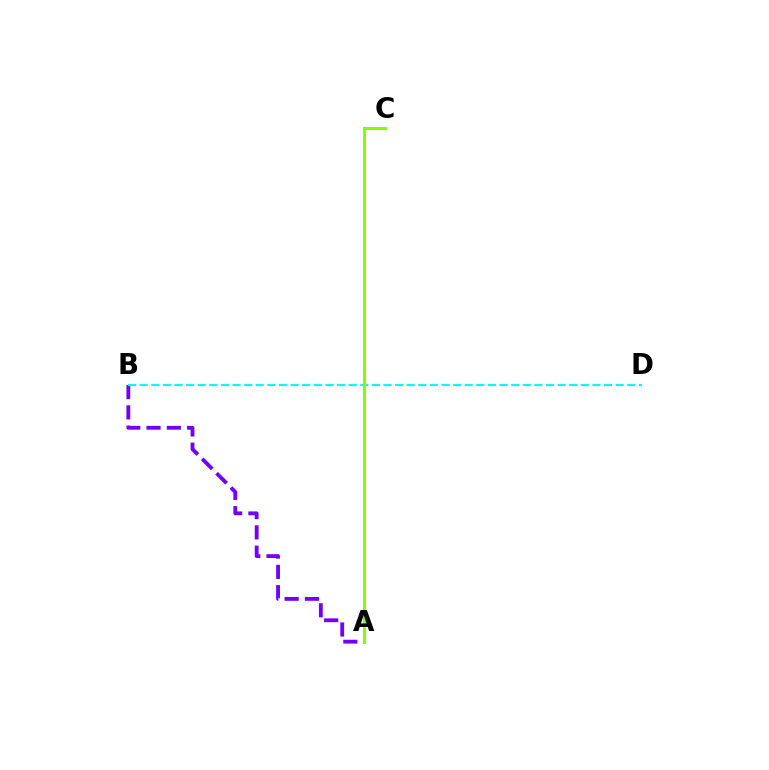{('A', 'B'): [{'color': '#7200ff', 'line_style': 'dashed', 'thickness': 2.76}], ('A', 'C'): [{'color': '#ff0000', 'line_style': 'dashed', 'thickness': 2.04}, {'color': '#84ff00', 'line_style': 'solid', 'thickness': 2.16}], ('B', 'D'): [{'color': '#00fff6', 'line_style': 'dashed', 'thickness': 1.58}]}